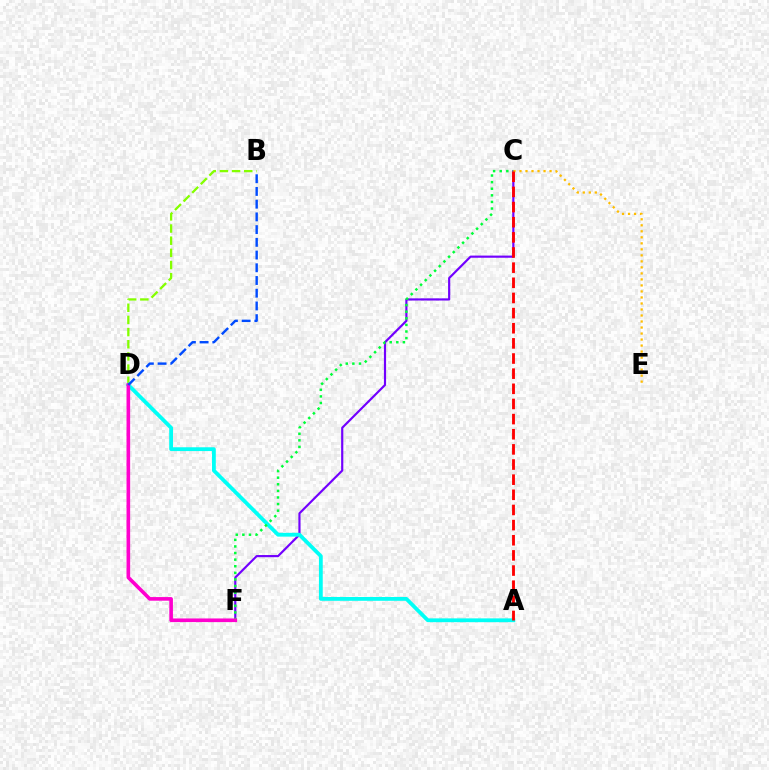{('C', 'F'): [{'color': '#7200ff', 'line_style': 'solid', 'thickness': 1.56}, {'color': '#00ff39', 'line_style': 'dotted', 'thickness': 1.79}], ('B', 'D'): [{'color': '#84ff00', 'line_style': 'dashed', 'thickness': 1.65}, {'color': '#004bff', 'line_style': 'dashed', 'thickness': 1.73}], ('A', 'D'): [{'color': '#00fff6', 'line_style': 'solid', 'thickness': 2.74}], ('D', 'F'): [{'color': '#ff00cf', 'line_style': 'solid', 'thickness': 2.61}], ('C', 'E'): [{'color': '#ffbd00', 'line_style': 'dotted', 'thickness': 1.63}], ('A', 'C'): [{'color': '#ff0000', 'line_style': 'dashed', 'thickness': 2.06}]}